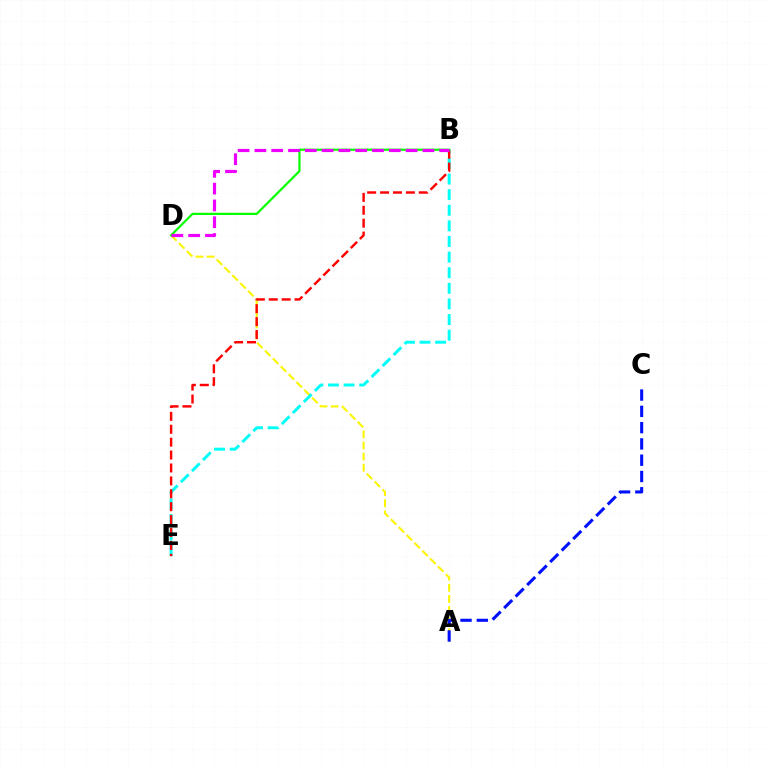{('A', 'D'): [{'color': '#fcf500', 'line_style': 'dashed', 'thickness': 1.51}], ('B', 'E'): [{'color': '#00fff6', 'line_style': 'dashed', 'thickness': 2.12}, {'color': '#ff0000', 'line_style': 'dashed', 'thickness': 1.75}], ('A', 'C'): [{'color': '#0010ff', 'line_style': 'dashed', 'thickness': 2.21}], ('B', 'D'): [{'color': '#08ff00', 'line_style': 'solid', 'thickness': 1.6}, {'color': '#ee00ff', 'line_style': 'dashed', 'thickness': 2.28}]}